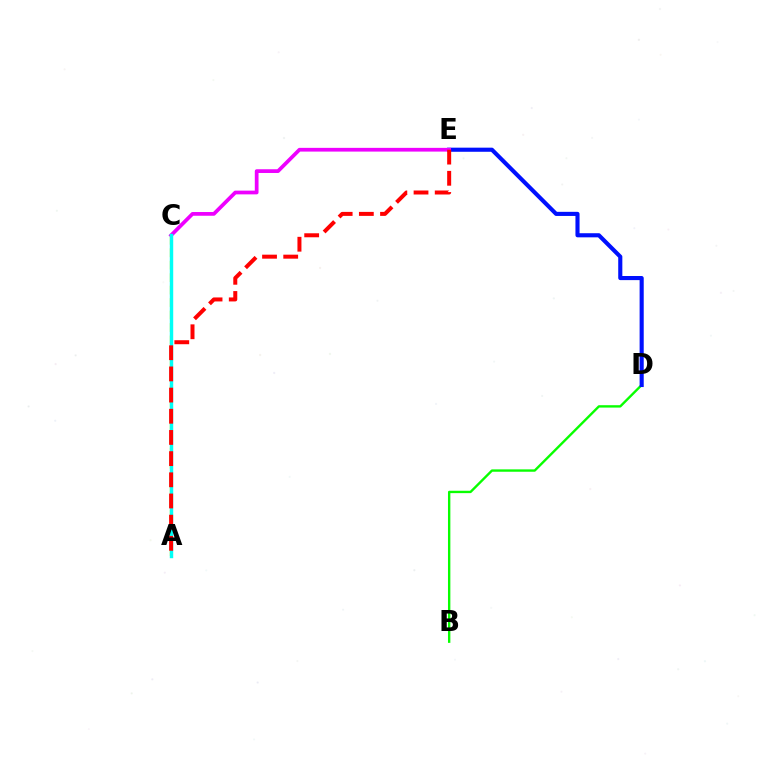{('B', 'D'): [{'color': '#08ff00', 'line_style': 'solid', 'thickness': 1.71}], ('A', 'C'): [{'color': '#fcf500', 'line_style': 'dashed', 'thickness': 1.69}, {'color': '#00fff6', 'line_style': 'solid', 'thickness': 2.47}], ('D', 'E'): [{'color': '#0010ff', 'line_style': 'solid', 'thickness': 2.96}], ('C', 'E'): [{'color': '#ee00ff', 'line_style': 'solid', 'thickness': 2.69}], ('A', 'E'): [{'color': '#ff0000', 'line_style': 'dashed', 'thickness': 2.88}]}